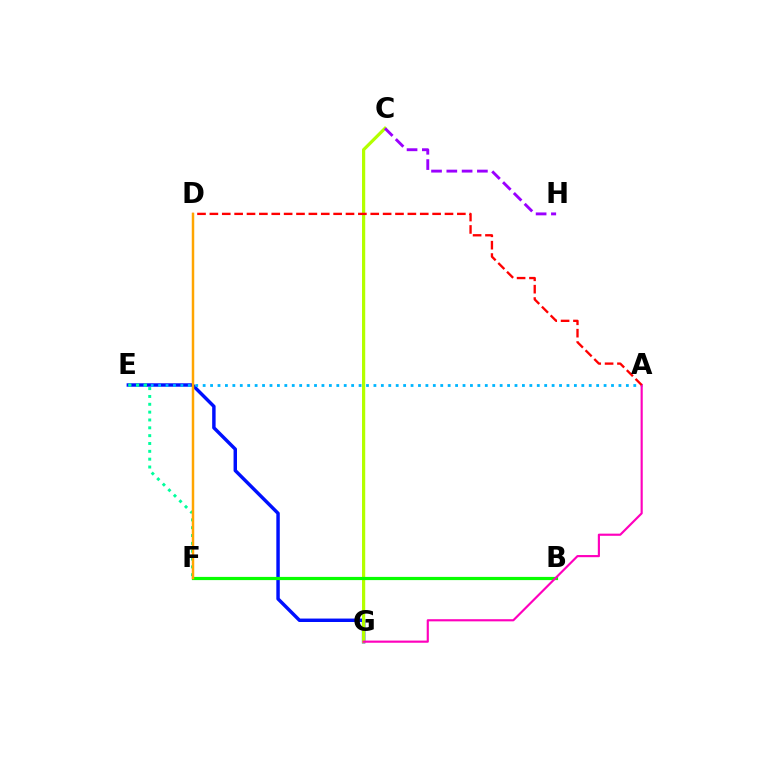{('E', 'G'): [{'color': '#0010ff', 'line_style': 'solid', 'thickness': 2.48}], ('C', 'G'): [{'color': '#b3ff00', 'line_style': 'solid', 'thickness': 2.31}], ('A', 'E'): [{'color': '#00b5ff', 'line_style': 'dotted', 'thickness': 2.02}], ('B', 'F'): [{'color': '#08ff00', 'line_style': 'solid', 'thickness': 2.3}], ('E', 'F'): [{'color': '#00ff9d', 'line_style': 'dotted', 'thickness': 2.13}], ('A', 'G'): [{'color': '#ff00bd', 'line_style': 'solid', 'thickness': 1.55}], ('A', 'D'): [{'color': '#ff0000', 'line_style': 'dashed', 'thickness': 1.68}], ('C', 'H'): [{'color': '#9b00ff', 'line_style': 'dashed', 'thickness': 2.08}], ('D', 'F'): [{'color': '#ffa500', 'line_style': 'solid', 'thickness': 1.79}]}